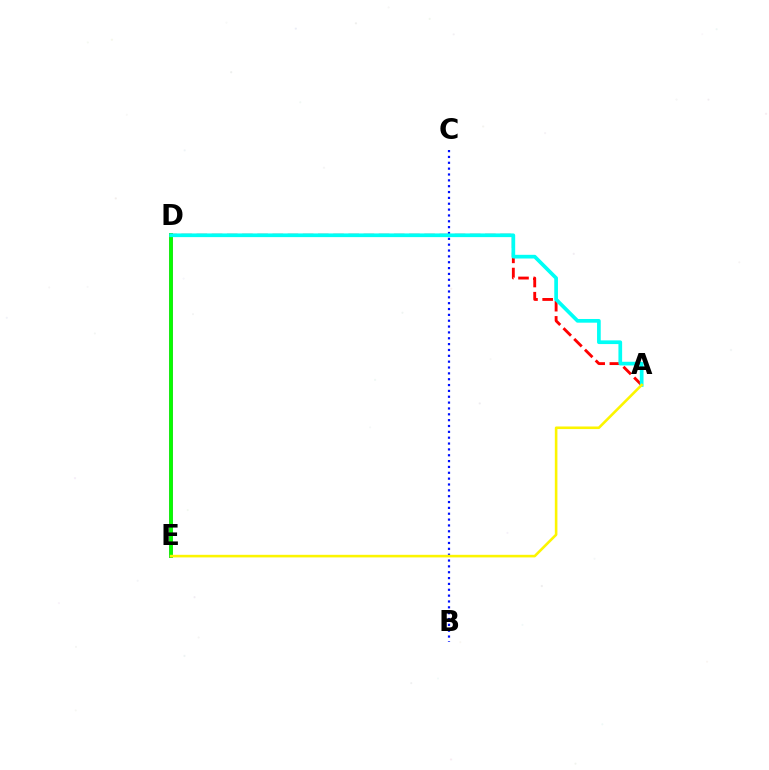{('D', 'E'): [{'color': '#ee00ff', 'line_style': 'solid', 'thickness': 2.78}, {'color': '#08ff00', 'line_style': 'solid', 'thickness': 2.74}], ('A', 'D'): [{'color': '#ff0000', 'line_style': 'dashed', 'thickness': 2.06}, {'color': '#00fff6', 'line_style': 'solid', 'thickness': 2.66}], ('B', 'C'): [{'color': '#0010ff', 'line_style': 'dotted', 'thickness': 1.59}], ('A', 'E'): [{'color': '#fcf500', 'line_style': 'solid', 'thickness': 1.86}]}